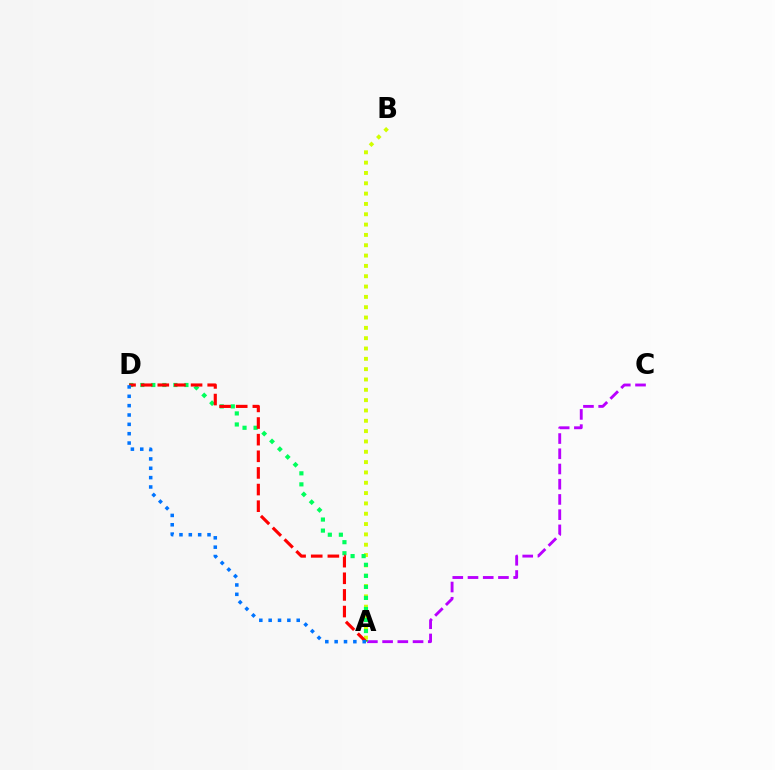{('A', 'C'): [{'color': '#b900ff', 'line_style': 'dashed', 'thickness': 2.07}], ('A', 'B'): [{'color': '#d1ff00', 'line_style': 'dotted', 'thickness': 2.81}], ('A', 'D'): [{'color': '#00ff5c', 'line_style': 'dotted', 'thickness': 3.0}, {'color': '#ff0000', 'line_style': 'dashed', 'thickness': 2.26}, {'color': '#0074ff', 'line_style': 'dotted', 'thickness': 2.54}]}